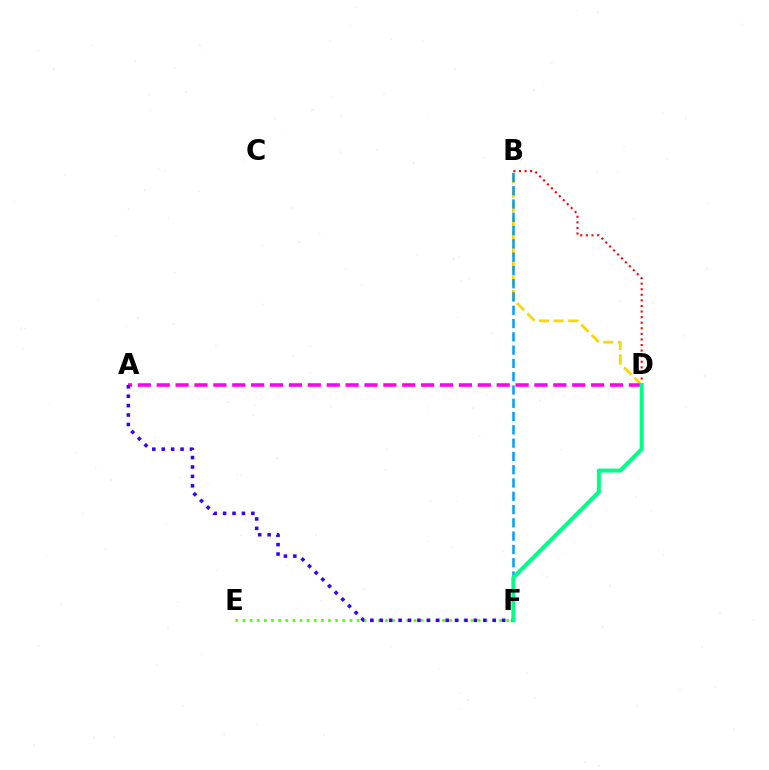{('E', 'F'): [{'color': '#4fff00', 'line_style': 'dotted', 'thickness': 1.94}], ('B', 'D'): [{'color': '#ffd500', 'line_style': 'dashed', 'thickness': 1.99}, {'color': '#ff0000', 'line_style': 'dotted', 'thickness': 1.52}], ('A', 'D'): [{'color': '#ff00ed', 'line_style': 'dashed', 'thickness': 2.57}], ('B', 'F'): [{'color': '#009eff', 'line_style': 'dashed', 'thickness': 1.8}], ('A', 'F'): [{'color': '#3700ff', 'line_style': 'dotted', 'thickness': 2.56}], ('D', 'F'): [{'color': '#00ff86', 'line_style': 'solid', 'thickness': 2.85}]}